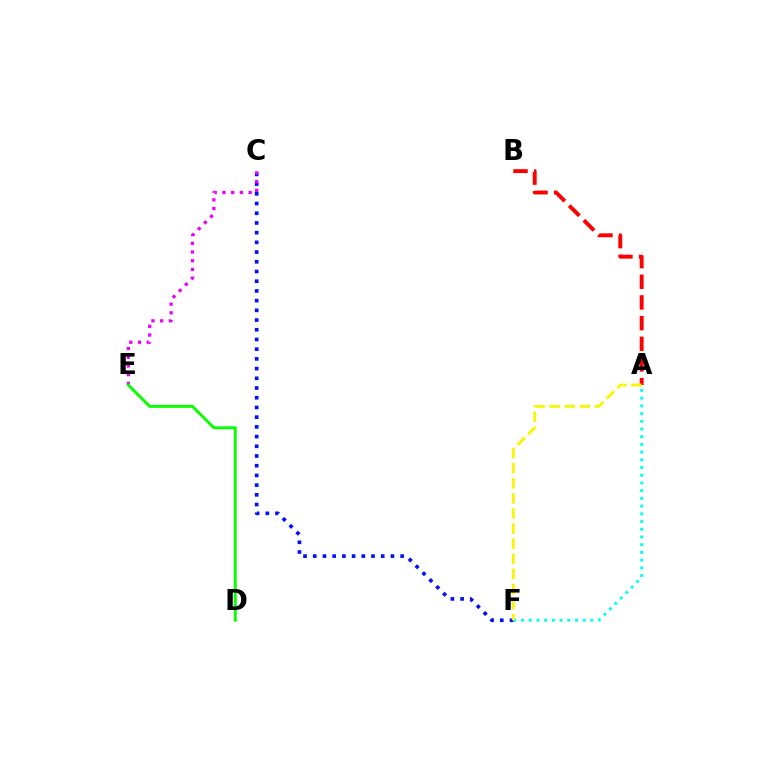{('A', 'F'): [{'color': '#00fff6', 'line_style': 'dotted', 'thickness': 2.1}, {'color': '#fcf500', 'line_style': 'dashed', 'thickness': 2.05}], ('A', 'B'): [{'color': '#ff0000', 'line_style': 'dashed', 'thickness': 2.81}], ('C', 'F'): [{'color': '#0010ff', 'line_style': 'dotted', 'thickness': 2.64}], ('C', 'E'): [{'color': '#ee00ff', 'line_style': 'dotted', 'thickness': 2.37}], ('D', 'E'): [{'color': '#08ff00', 'line_style': 'solid', 'thickness': 2.09}]}